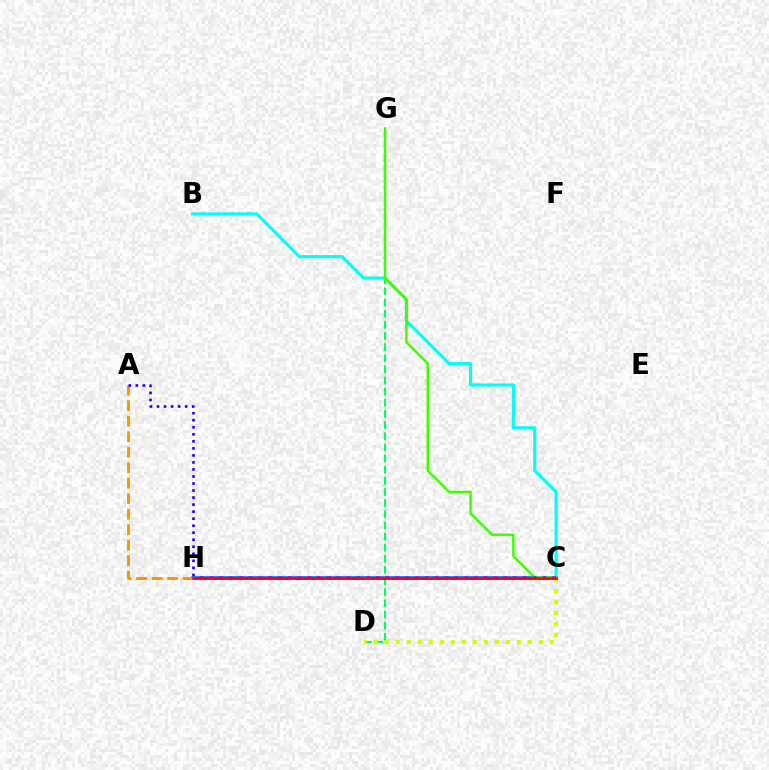{('D', 'G'): [{'color': '#00ff5c', 'line_style': 'dashed', 'thickness': 1.51}], ('C', 'D'): [{'color': '#d1ff00', 'line_style': 'dotted', 'thickness': 2.99}], ('C', 'H'): [{'color': '#ff00ac', 'line_style': 'dotted', 'thickness': 2.26}, {'color': '#0074ff', 'line_style': 'solid', 'thickness': 2.65}, {'color': '#b900ff', 'line_style': 'dotted', 'thickness': 2.66}, {'color': '#ff0000', 'line_style': 'solid', 'thickness': 1.85}], ('B', 'C'): [{'color': '#00fff6', 'line_style': 'solid', 'thickness': 2.25}], ('A', 'H'): [{'color': '#ff9400', 'line_style': 'dashed', 'thickness': 2.1}, {'color': '#2500ff', 'line_style': 'dotted', 'thickness': 1.91}], ('C', 'G'): [{'color': '#3dff00', 'line_style': 'solid', 'thickness': 1.77}]}